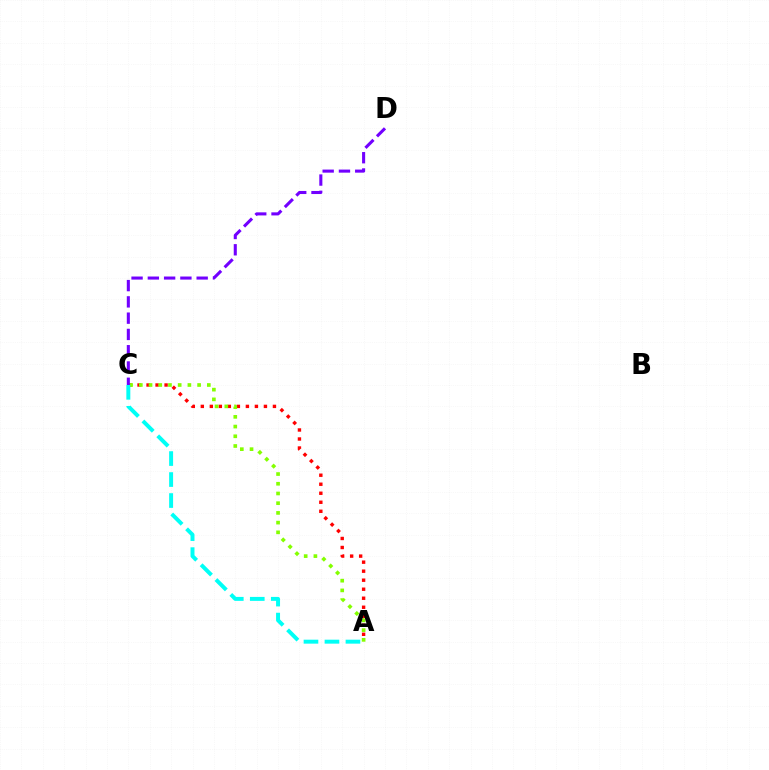{('A', 'C'): [{'color': '#ff0000', 'line_style': 'dotted', 'thickness': 2.45}, {'color': '#84ff00', 'line_style': 'dotted', 'thickness': 2.64}, {'color': '#00fff6', 'line_style': 'dashed', 'thickness': 2.85}], ('C', 'D'): [{'color': '#7200ff', 'line_style': 'dashed', 'thickness': 2.21}]}